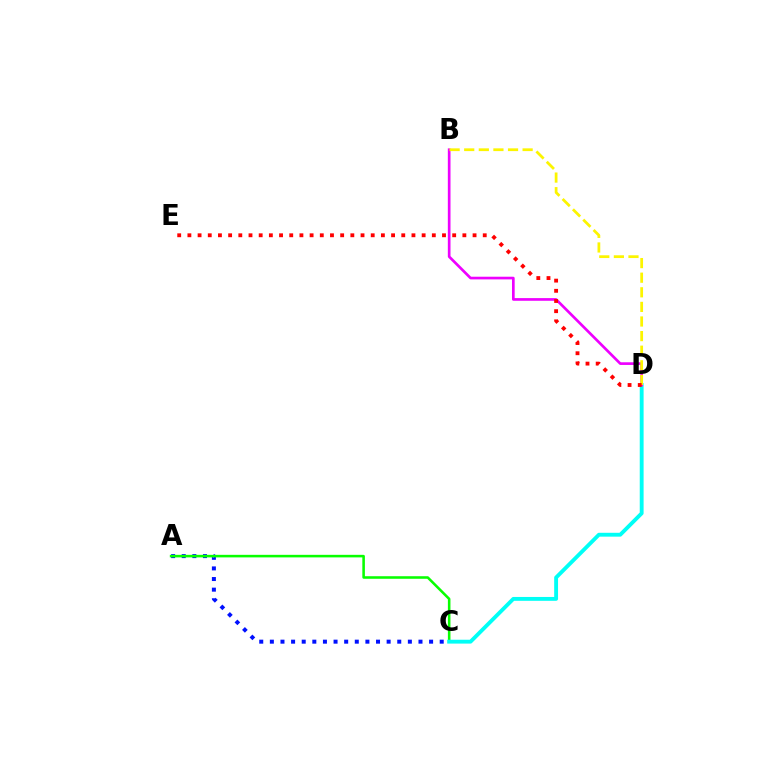{('A', 'C'): [{'color': '#0010ff', 'line_style': 'dotted', 'thickness': 2.88}, {'color': '#08ff00', 'line_style': 'solid', 'thickness': 1.84}], ('C', 'D'): [{'color': '#00fff6', 'line_style': 'solid', 'thickness': 2.78}], ('B', 'D'): [{'color': '#ee00ff', 'line_style': 'solid', 'thickness': 1.93}, {'color': '#fcf500', 'line_style': 'dashed', 'thickness': 1.98}], ('D', 'E'): [{'color': '#ff0000', 'line_style': 'dotted', 'thickness': 2.77}]}